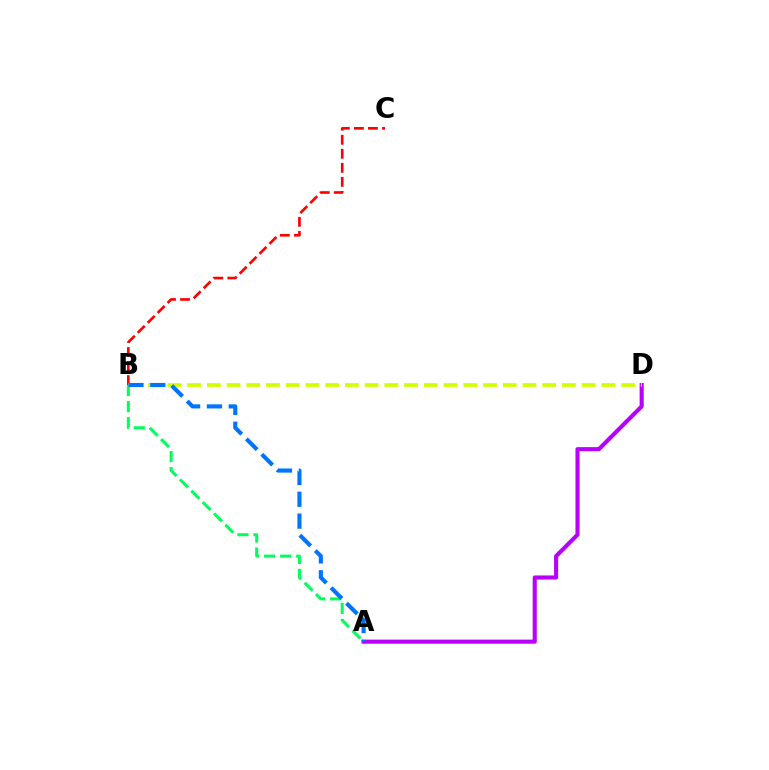{('B', 'C'): [{'color': '#ff0000', 'line_style': 'dashed', 'thickness': 1.91}], ('A', 'D'): [{'color': '#b900ff', 'line_style': 'solid', 'thickness': 2.95}], ('A', 'B'): [{'color': '#00ff5c', 'line_style': 'dashed', 'thickness': 2.18}, {'color': '#0074ff', 'line_style': 'dashed', 'thickness': 2.97}], ('B', 'D'): [{'color': '#d1ff00', 'line_style': 'dashed', 'thickness': 2.68}]}